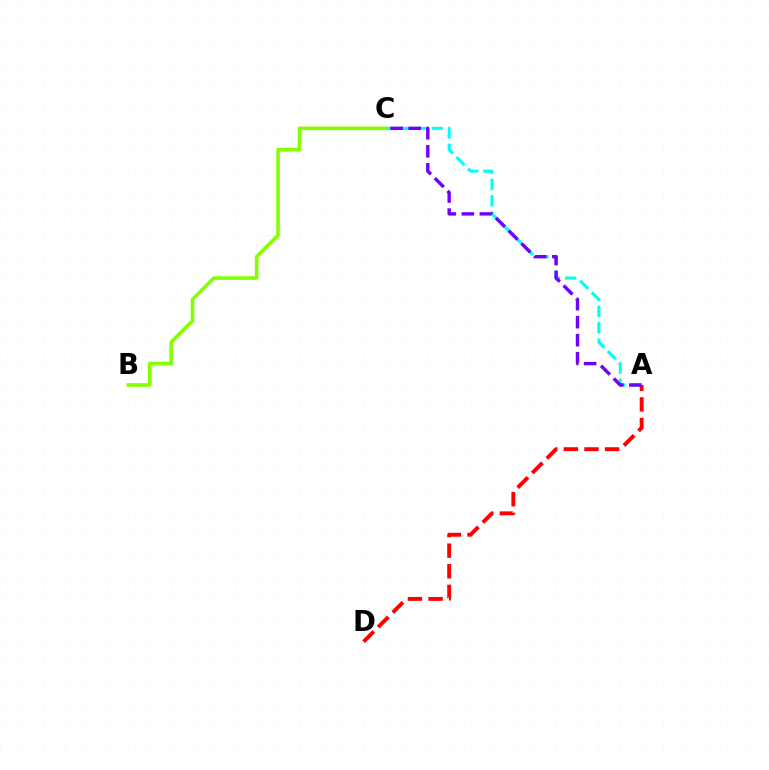{('A', 'C'): [{'color': '#00fff6', 'line_style': 'dashed', 'thickness': 2.22}, {'color': '#7200ff', 'line_style': 'dashed', 'thickness': 2.45}], ('A', 'D'): [{'color': '#ff0000', 'line_style': 'dashed', 'thickness': 2.8}], ('B', 'C'): [{'color': '#84ff00', 'line_style': 'solid', 'thickness': 2.59}]}